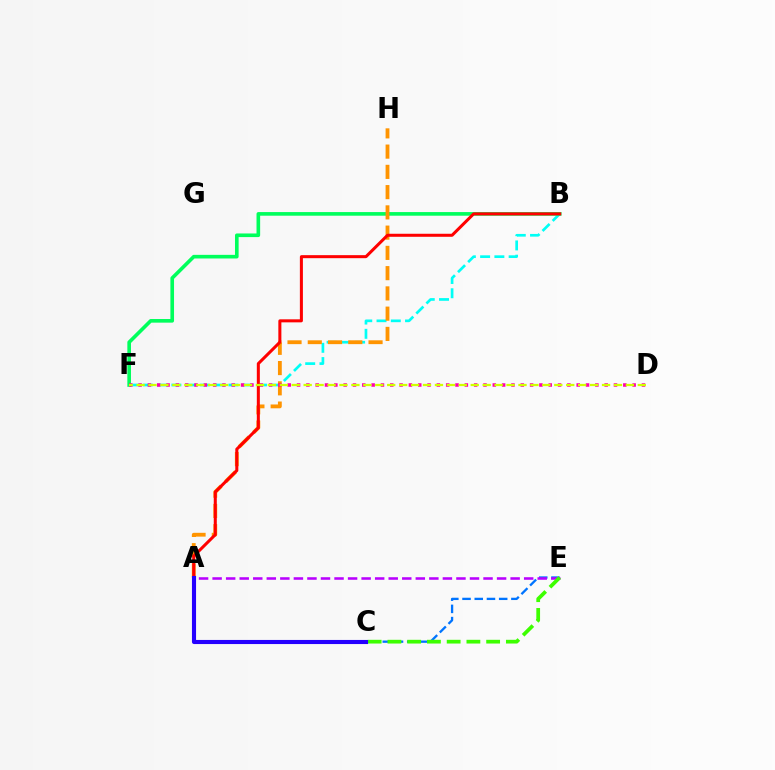{('B', 'F'): [{'color': '#00fff6', 'line_style': 'dashed', 'thickness': 1.94}, {'color': '#00ff5c', 'line_style': 'solid', 'thickness': 2.61}], ('A', 'H'): [{'color': '#ff9400', 'line_style': 'dashed', 'thickness': 2.75}], ('C', 'E'): [{'color': '#0074ff', 'line_style': 'dashed', 'thickness': 1.66}, {'color': '#3dff00', 'line_style': 'dashed', 'thickness': 2.68}], ('A', 'E'): [{'color': '#b900ff', 'line_style': 'dashed', 'thickness': 1.84}], ('D', 'F'): [{'color': '#ff00ac', 'line_style': 'dotted', 'thickness': 2.53}, {'color': '#d1ff00', 'line_style': 'dashed', 'thickness': 1.62}], ('A', 'B'): [{'color': '#ff0000', 'line_style': 'solid', 'thickness': 2.18}], ('A', 'C'): [{'color': '#2500ff', 'line_style': 'solid', 'thickness': 2.96}]}